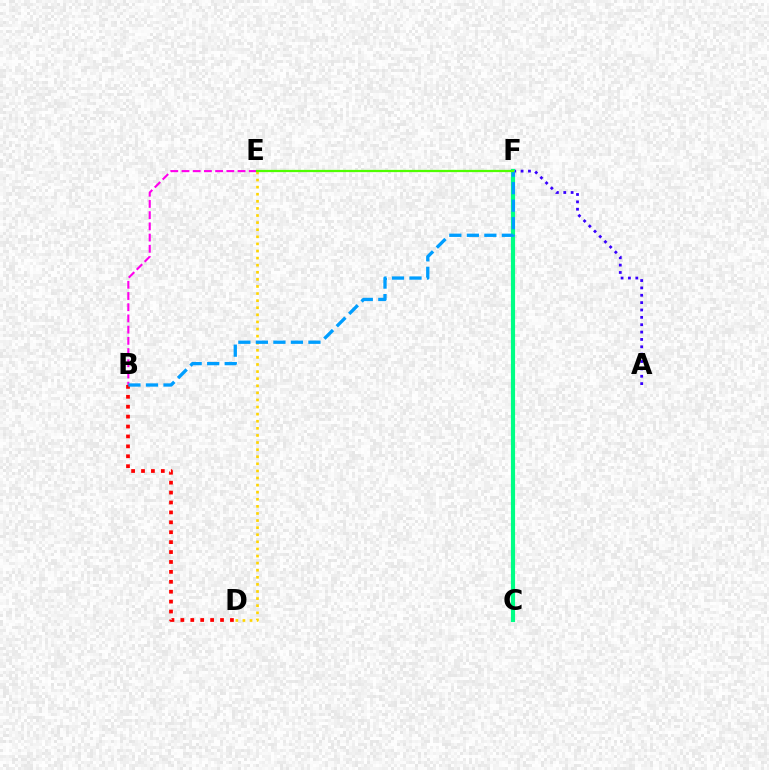{('A', 'F'): [{'color': '#3700ff', 'line_style': 'dotted', 'thickness': 2.0}], ('B', 'D'): [{'color': '#ff0000', 'line_style': 'dotted', 'thickness': 2.69}], ('B', 'E'): [{'color': '#ff00ed', 'line_style': 'dashed', 'thickness': 1.52}], ('D', 'E'): [{'color': '#ffd500', 'line_style': 'dotted', 'thickness': 1.93}], ('C', 'F'): [{'color': '#00ff86', 'line_style': 'solid', 'thickness': 2.99}], ('B', 'F'): [{'color': '#009eff', 'line_style': 'dashed', 'thickness': 2.38}], ('E', 'F'): [{'color': '#4fff00', 'line_style': 'solid', 'thickness': 1.62}]}